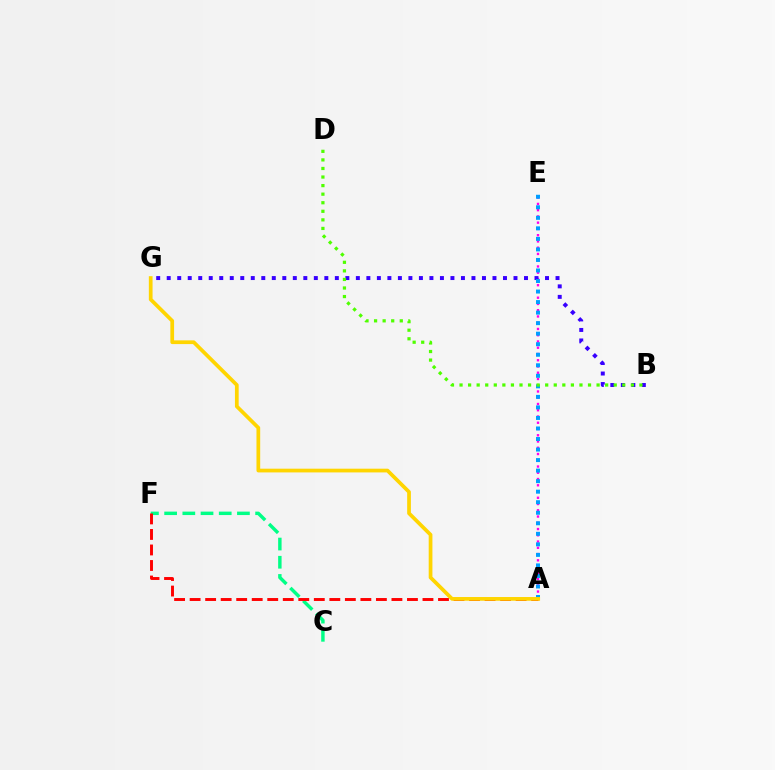{('A', 'E'): [{'color': '#ff00ed', 'line_style': 'dotted', 'thickness': 1.7}, {'color': '#009eff', 'line_style': 'dotted', 'thickness': 2.86}], ('B', 'G'): [{'color': '#3700ff', 'line_style': 'dotted', 'thickness': 2.86}], ('C', 'F'): [{'color': '#00ff86', 'line_style': 'dashed', 'thickness': 2.47}], ('A', 'F'): [{'color': '#ff0000', 'line_style': 'dashed', 'thickness': 2.11}], ('B', 'D'): [{'color': '#4fff00', 'line_style': 'dotted', 'thickness': 2.33}], ('A', 'G'): [{'color': '#ffd500', 'line_style': 'solid', 'thickness': 2.68}]}